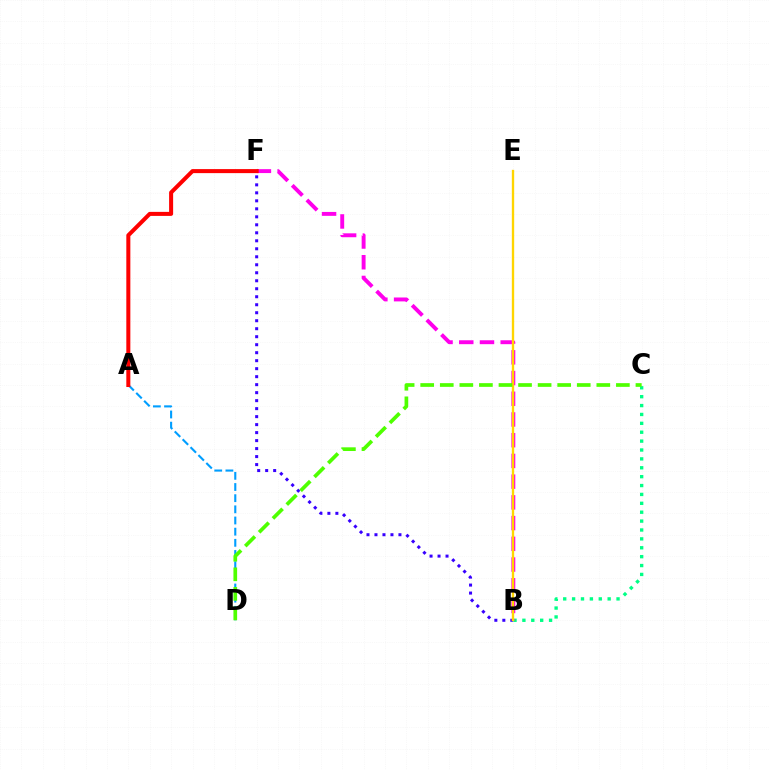{('B', 'F'): [{'color': '#3700ff', 'line_style': 'dotted', 'thickness': 2.17}, {'color': '#ff00ed', 'line_style': 'dashed', 'thickness': 2.82}], ('B', 'C'): [{'color': '#00ff86', 'line_style': 'dotted', 'thickness': 2.41}], ('B', 'E'): [{'color': '#ffd500', 'line_style': 'solid', 'thickness': 1.69}], ('A', 'D'): [{'color': '#009eff', 'line_style': 'dashed', 'thickness': 1.52}], ('C', 'D'): [{'color': '#4fff00', 'line_style': 'dashed', 'thickness': 2.66}], ('A', 'F'): [{'color': '#ff0000', 'line_style': 'solid', 'thickness': 2.9}]}